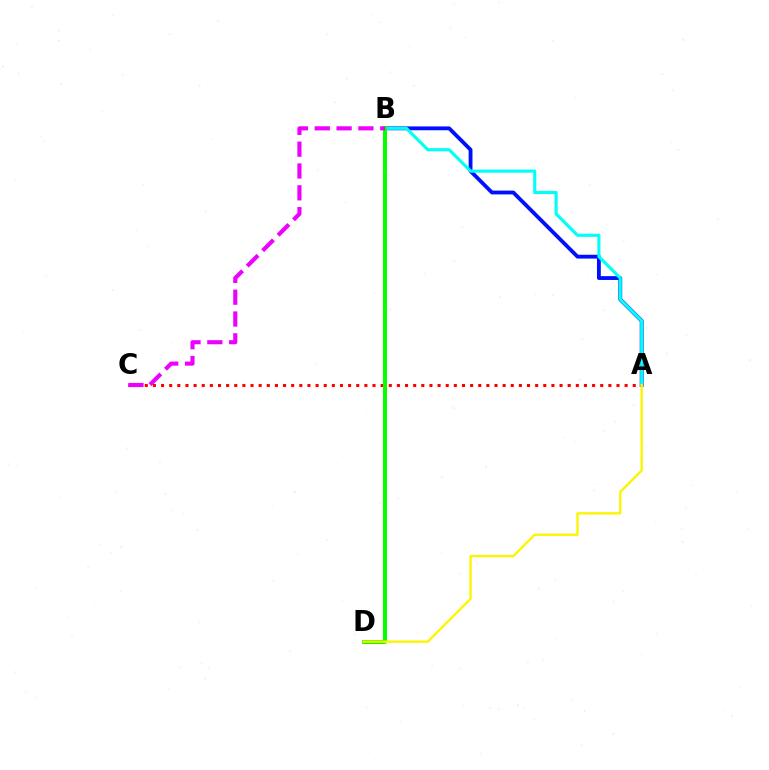{('A', 'B'): [{'color': '#0010ff', 'line_style': 'solid', 'thickness': 2.76}, {'color': '#00fff6', 'line_style': 'solid', 'thickness': 2.25}], ('A', 'C'): [{'color': '#ff0000', 'line_style': 'dotted', 'thickness': 2.21}], ('B', 'D'): [{'color': '#08ff00', 'line_style': 'solid', 'thickness': 2.89}], ('B', 'C'): [{'color': '#ee00ff', 'line_style': 'dashed', 'thickness': 2.97}], ('A', 'D'): [{'color': '#fcf500', 'line_style': 'solid', 'thickness': 1.69}]}